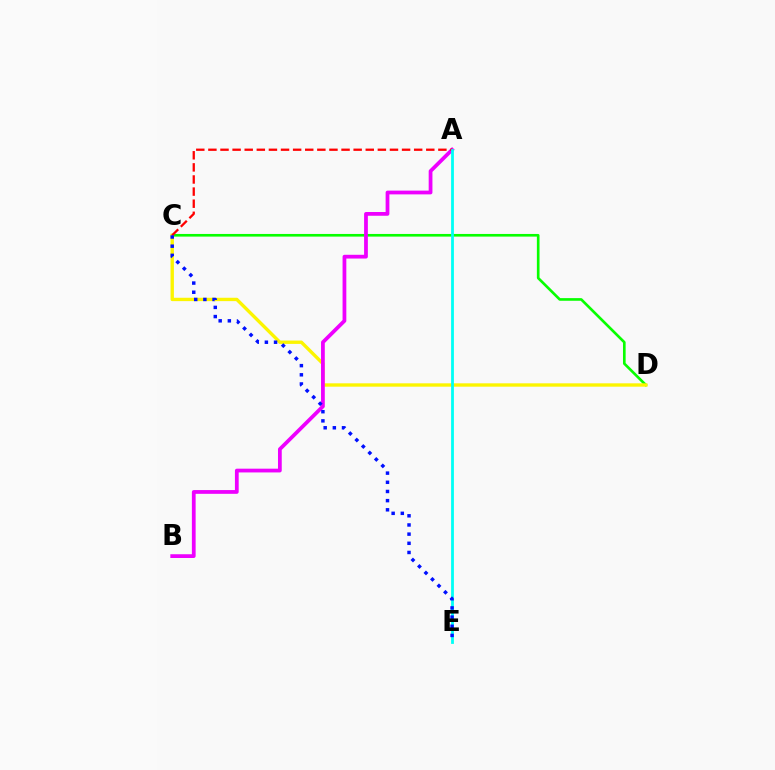{('C', 'D'): [{'color': '#08ff00', 'line_style': 'solid', 'thickness': 1.91}, {'color': '#fcf500', 'line_style': 'solid', 'thickness': 2.43}], ('A', 'B'): [{'color': '#ee00ff', 'line_style': 'solid', 'thickness': 2.7}], ('A', 'C'): [{'color': '#ff0000', 'line_style': 'dashed', 'thickness': 1.64}], ('A', 'E'): [{'color': '#00fff6', 'line_style': 'solid', 'thickness': 2.02}], ('C', 'E'): [{'color': '#0010ff', 'line_style': 'dotted', 'thickness': 2.49}]}